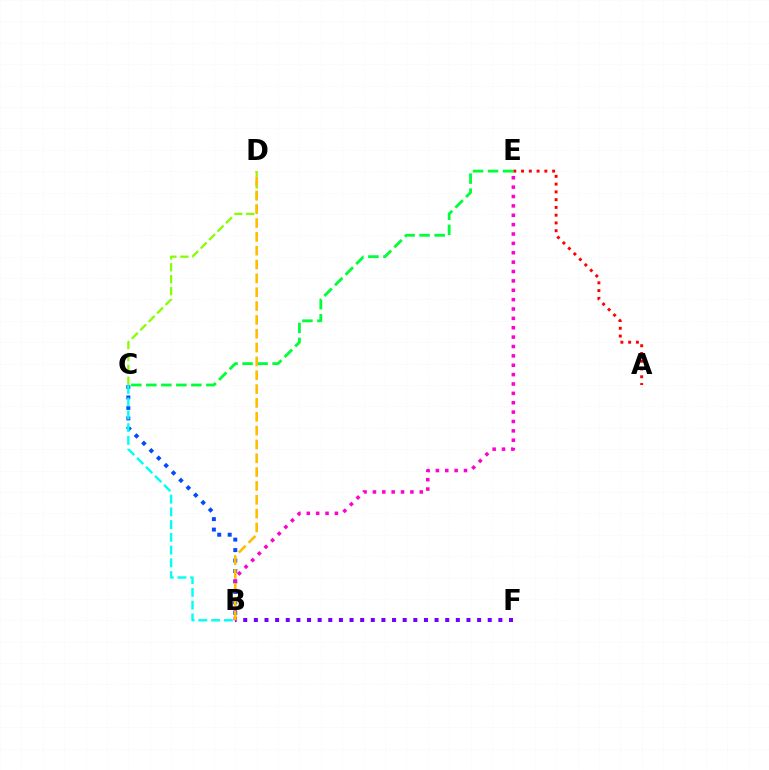{('A', 'E'): [{'color': '#ff0000', 'line_style': 'dotted', 'thickness': 2.11}], ('B', 'C'): [{'color': '#004bff', 'line_style': 'dotted', 'thickness': 2.85}, {'color': '#00fff6', 'line_style': 'dashed', 'thickness': 1.73}], ('B', 'F'): [{'color': '#7200ff', 'line_style': 'dotted', 'thickness': 2.89}], ('C', 'E'): [{'color': '#00ff39', 'line_style': 'dashed', 'thickness': 2.04}], ('B', 'E'): [{'color': '#ff00cf', 'line_style': 'dotted', 'thickness': 2.55}], ('C', 'D'): [{'color': '#84ff00', 'line_style': 'dashed', 'thickness': 1.62}], ('B', 'D'): [{'color': '#ffbd00', 'line_style': 'dashed', 'thickness': 1.88}]}